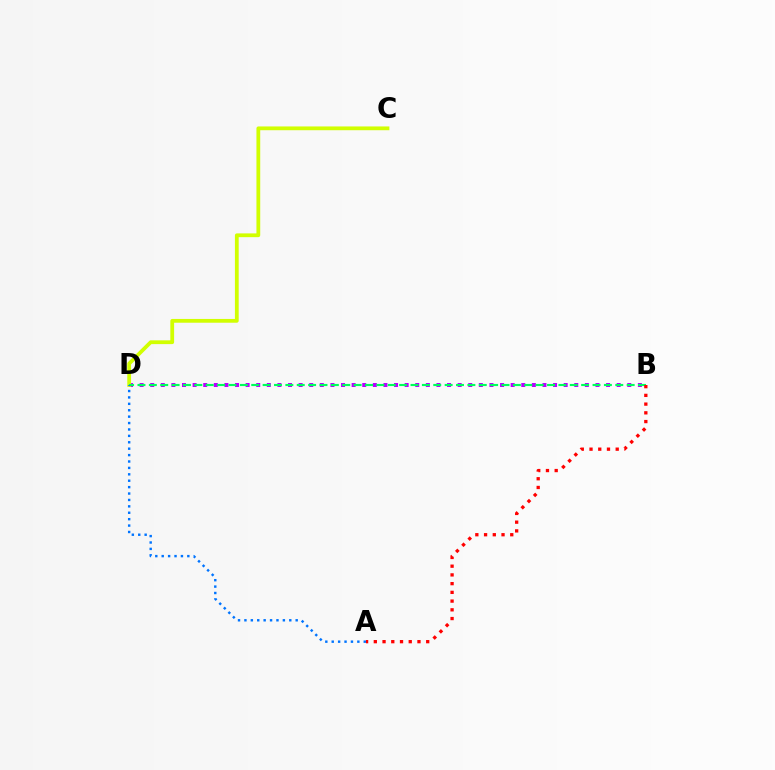{('B', 'D'): [{'color': '#b900ff', 'line_style': 'dotted', 'thickness': 2.88}, {'color': '#00ff5c', 'line_style': 'dashed', 'thickness': 1.55}], ('C', 'D'): [{'color': '#d1ff00', 'line_style': 'solid', 'thickness': 2.72}], ('A', 'D'): [{'color': '#0074ff', 'line_style': 'dotted', 'thickness': 1.74}], ('A', 'B'): [{'color': '#ff0000', 'line_style': 'dotted', 'thickness': 2.37}]}